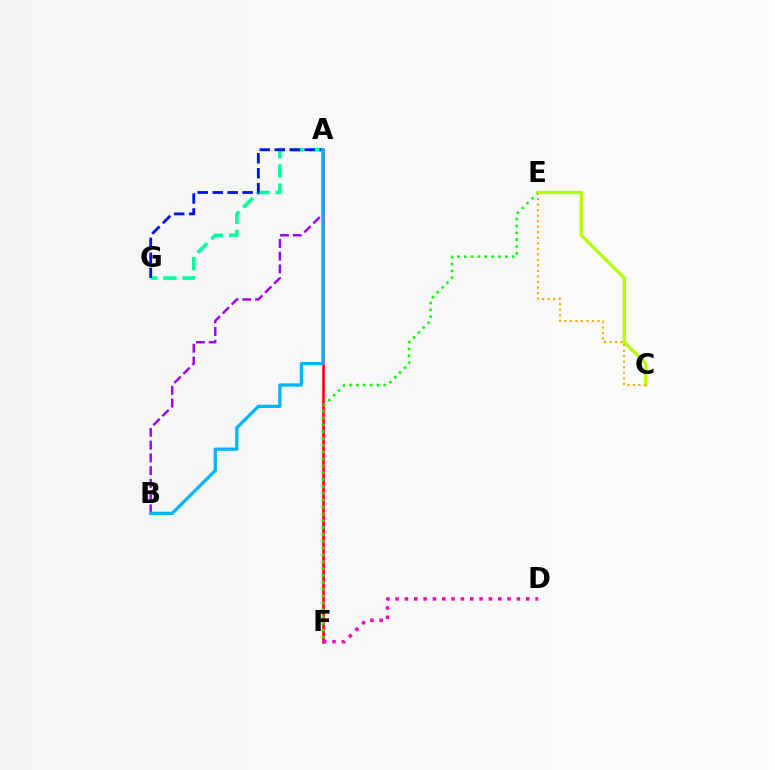{('A', 'F'): [{'color': '#ff0000', 'line_style': 'solid', 'thickness': 1.85}], ('E', 'F'): [{'color': '#08ff00', 'line_style': 'dotted', 'thickness': 1.86}], ('A', 'G'): [{'color': '#00ff9d', 'line_style': 'dashed', 'thickness': 2.61}, {'color': '#0010ff', 'line_style': 'dashed', 'thickness': 2.03}], ('C', 'E'): [{'color': '#b3ff00', 'line_style': 'solid', 'thickness': 2.36}, {'color': '#ffa500', 'line_style': 'dotted', 'thickness': 1.5}], ('A', 'B'): [{'color': '#9b00ff', 'line_style': 'dashed', 'thickness': 1.73}, {'color': '#00b5ff', 'line_style': 'solid', 'thickness': 2.37}], ('D', 'F'): [{'color': '#ff00bd', 'line_style': 'dotted', 'thickness': 2.54}]}